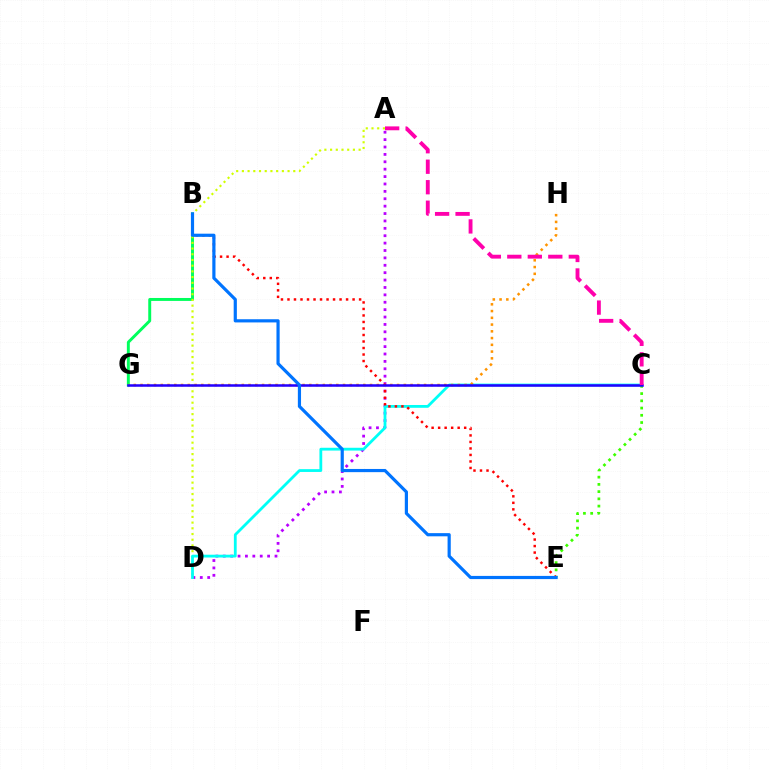{('A', 'D'): [{'color': '#b900ff', 'line_style': 'dotted', 'thickness': 2.01}, {'color': '#d1ff00', 'line_style': 'dotted', 'thickness': 1.55}], ('B', 'G'): [{'color': '#00ff5c', 'line_style': 'solid', 'thickness': 2.12}], ('C', 'D'): [{'color': '#00fff6', 'line_style': 'solid', 'thickness': 2.01}], ('G', 'H'): [{'color': '#ff9400', 'line_style': 'dotted', 'thickness': 1.83}], ('C', 'E'): [{'color': '#3dff00', 'line_style': 'dotted', 'thickness': 1.97}], ('B', 'E'): [{'color': '#ff0000', 'line_style': 'dotted', 'thickness': 1.77}, {'color': '#0074ff', 'line_style': 'solid', 'thickness': 2.29}], ('C', 'G'): [{'color': '#2500ff', 'line_style': 'solid', 'thickness': 1.82}], ('A', 'C'): [{'color': '#ff00ac', 'line_style': 'dashed', 'thickness': 2.78}]}